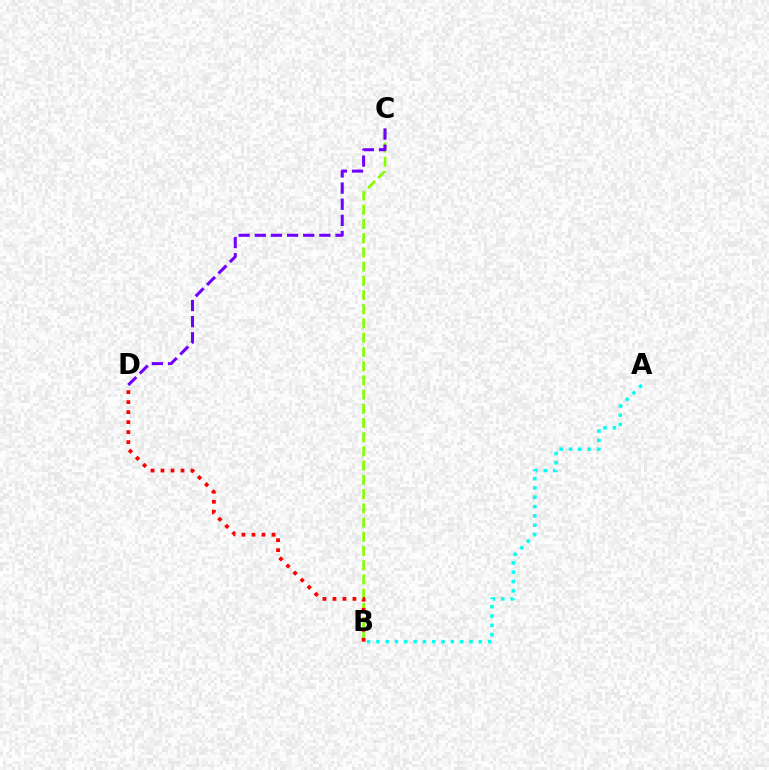{('B', 'C'): [{'color': '#84ff00', 'line_style': 'dashed', 'thickness': 1.93}], ('C', 'D'): [{'color': '#7200ff', 'line_style': 'dashed', 'thickness': 2.19}], ('A', 'B'): [{'color': '#00fff6', 'line_style': 'dotted', 'thickness': 2.53}], ('B', 'D'): [{'color': '#ff0000', 'line_style': 'dotted', 'thickness': 2.72}]}